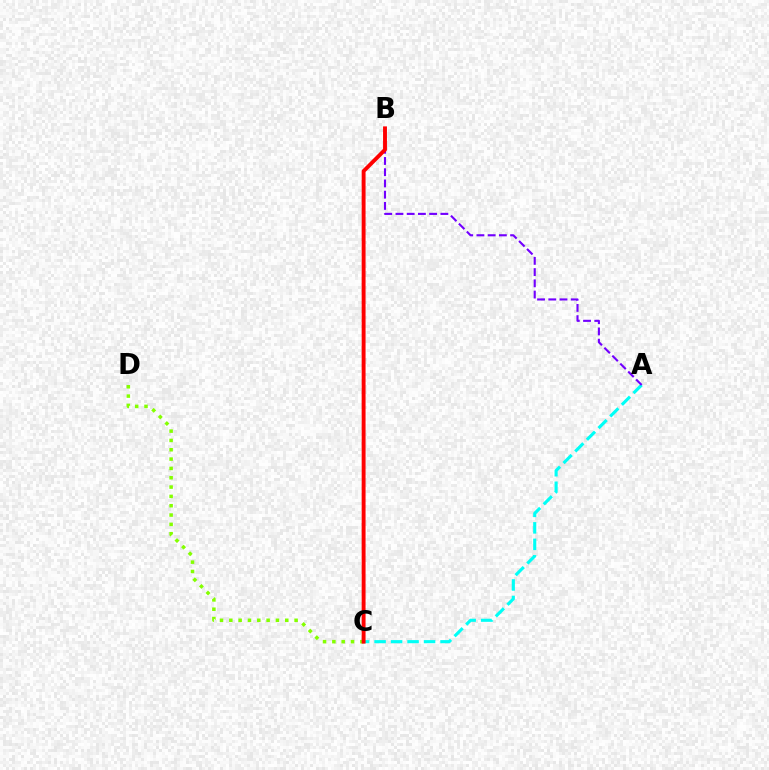{('A', 'C'): [{'color': '#00fff6', 'line_style': 'dashed', 'thickness': 2.24}], ('A', 'B'): [{'color': '#7200ff', 'line_style': 'dashed', 'thickness': 1.53}], ('C', 'D'): [{'color': '#84ff00', 'line_style': 'dotted', 'thickness': 2.53}], ('B', 'C'): [{'color': '#ff0000', 'line_style': 'solid', 'thickness': 2.8}]}